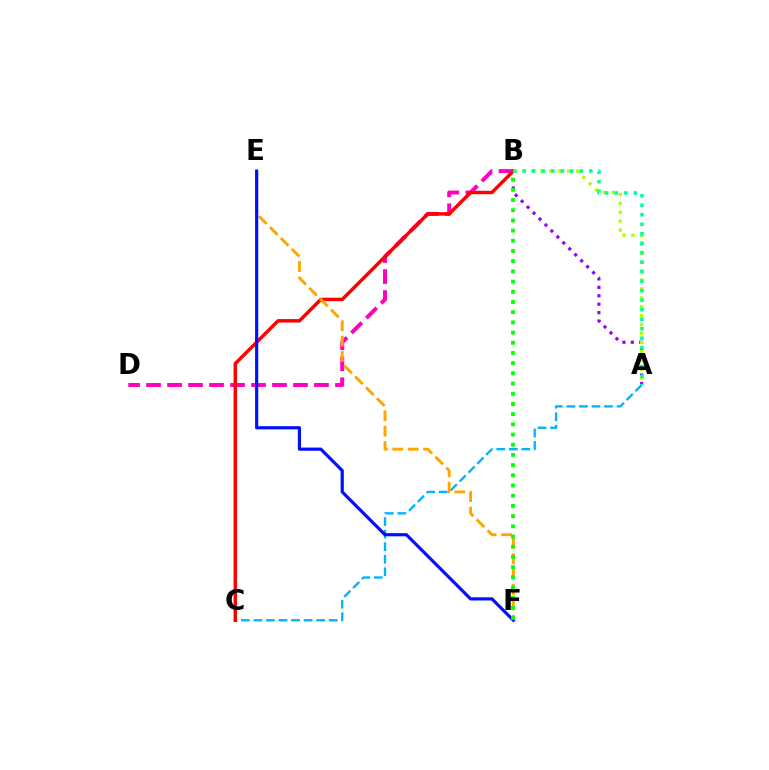{('A', 'B'): [{'color': '#9b00ff', 'line_style': 'dotted', 'thickness': 2.29}, {'color': '#b3ff00', 'line_style': 'dotted', 'thickness': 2.42}, {'color': '#00ff9d', 'line_style': 'dotted', 'thickness': 2.58}], ('A', 'C'): [{'color': '#00b5ff', 'line_style': 'dashed', 'thickness': 1.7}], ('B', 'D'): [{'color': '#ff00bd', 'line_style': 'dashed', 'thickness': 2.85}], ('B', 'C'): [{'color': '#ff0000', 'line_style': 'solid', 'thickness': 2.49}], ('E', 'F'): [{'color': '#ffa500', 'line_style': 'dashed', 'thickness': 2.09}, {'color': '#0010ff', 'line_style': 'solid', 'thickness': 2.29}], ('B', 'F'): [{'color': '#08ff00', 'line_style': 'dotted', 'thickness': 2.77}]}